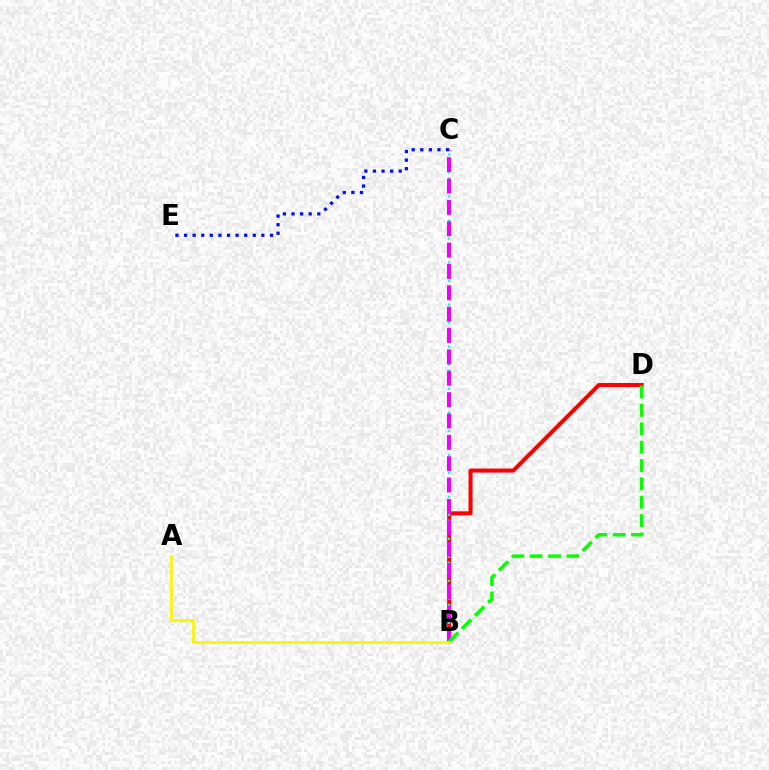{('B', 'D'): [{'color': '#ff0000', 'line_style': 'solid', 'thickness': 2.9}, {'color': '#08ff00', 'line_style': 'dashed', 'thickness': 2.49}], ('B', 'C'): [{'color': '#00fff6', 'line_style': 'dotted', 'thickness': 1.63}, {'color': '#ee00ff', 'line_style': 'dashed', 'thickness': 2.9}], ('A', 'B'): [{'color': '#fcf500', 'line_style': 'solid', 'thickness': 1.93}], ('C', 'E'): [{'color': '#0010ff', 'line_style': 'dotted', 'thickness': 2.33}]}